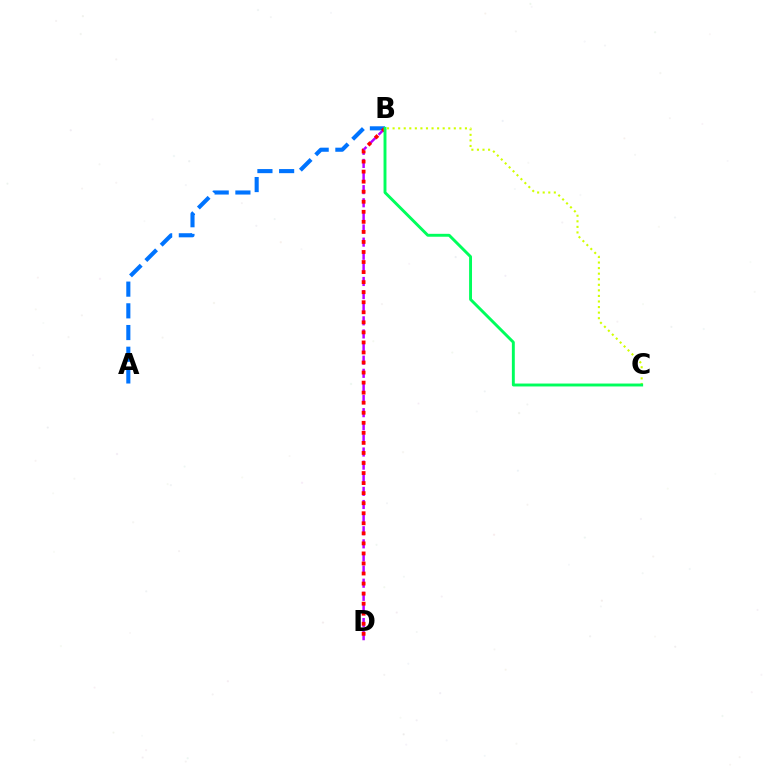{('A', 'B'): [{'color': '#0074ff', 'line_style': 'dashed', 'thickness': 2.95}], ('B', 'D'): [{'color': '#b900ff', 'line_style': 'dashed', 'thickness': 1.78}, {'color': '#ff0000', 'line_style': 'dotted', 'thickness': 2.73}], ('B', 'C'): [{'color': '#d1ff00', 'line_style': 'dotted', 'thickness': 1.51}, {'color': '#00ff5c', 'line_style': 'solid', 'thickness': 2.1}]}